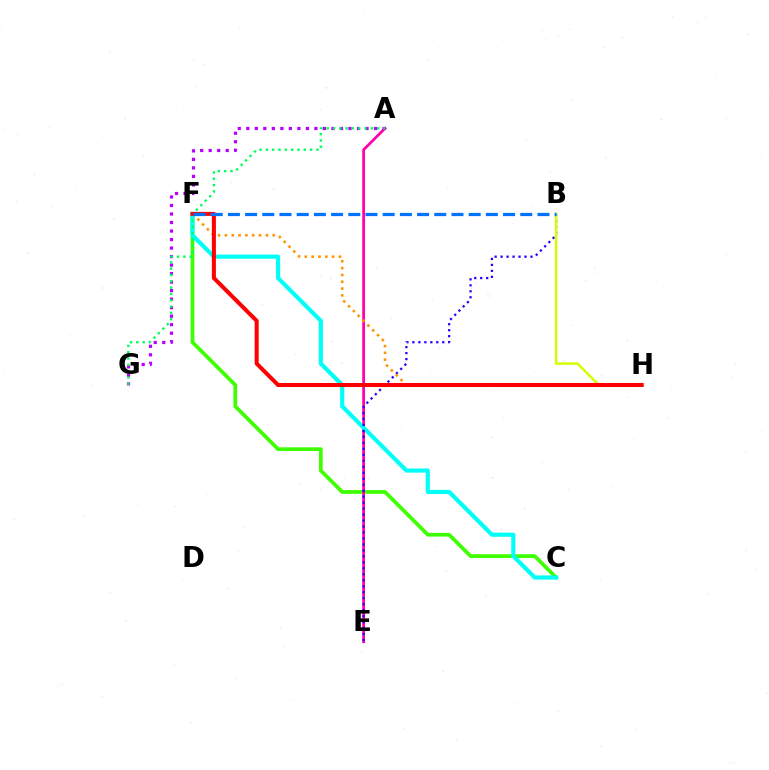{('C', 'F'): [{'color': '#3dff00', 'line_style': 'solid', 'thickness': 2.67}, {'color': '#00fff6', 'line_style': 'solid', 'thickness': 2.99}], ('A', 'E'): [{'color': '#ff00ac', 'line_style': 'solid', 'thickness': 1.97}], ('B', 'E'): [{'color': '#2500ff', 'line_style': 'dotted', 'thickness': 1.62}], ('F', 'H'): [{'color': '#ff9400', 'line_style': 'dotted', 'thickness': 1.86}, {'color': '#ff0000', 'line_style': 'solid', 'thickness': 2.9}], ('A', 'G'): [{'color': '#b900ff', 'line_style': 'dotted', 'thickness': 2.31}, {'color': '#00ff5c', 'line_style': 'dotted', 'thickness': 1.72}], ('B', 'H'): [{'color': '#d1ff00', 'line_style': 'solid', 'thickness': 1.77}], ('B', 'F'): [{'color': '#0074ff', 'line_style': 'dashed', 'thickness': 2.34}]}